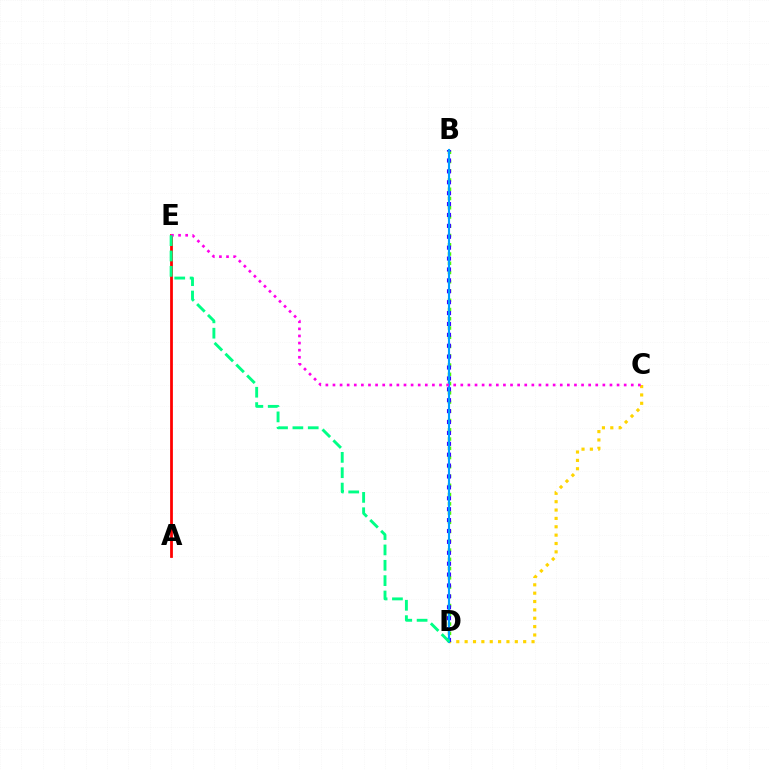{('B', 'D'): [{'color': '#4fff00', 'line_style': 'dotted', 'thickness': 2.51}, {'color': '#3700ff', 'line_style': 'dotted', 'thickness': 2.96}, {'color': '#009eff', 'line_style': 'solid', 'thickness': 1.53}], ('C', 'D'): [{'color': '#ffd500', 'line_style': 'dotted', 'thickness': 2.27}], ('A', 'E'): [{'color': '#ff0000', 'line_style': 'solid', 'thickness': 2.0}], ('C', 'E'): [{'color': '#ff00ed', 'line_style': 'dotted', 'thickness': 1.93}], ('D', 'E'): [{'color': '#00ff86', 'line_style': 'dashed', 'thickness': 2.09}]}